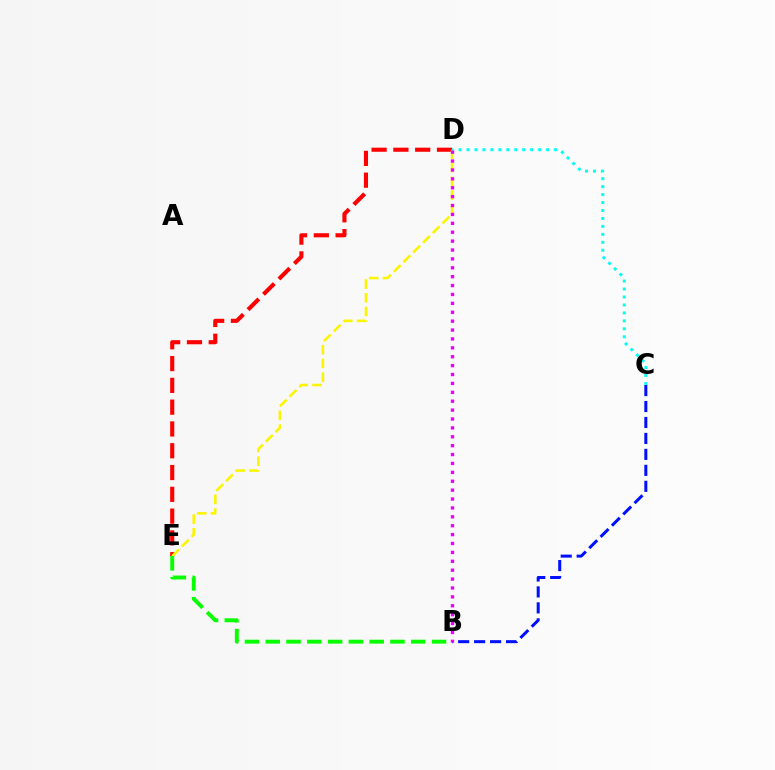{('D', 'E'): [{'color': '#ff0000', 'line_style': 'dashed', 'thickness': 2.96}, {'color': '#fcf500', 'line_style': 'dashed', 'thickness': 1.87}], ('B', 'E'): [{'color': '#08ff00', 'line_style': 'dashed', 'thickness': 2.82}], ('B', 'C'): [{'color': '#0010ff', 'line_style': 'dashed', 'thickness': 2.17}], ('C', 'D'): [{'color': '#00fff6', 'line_style': 'dotted', 'thickness': 2.16}], ('B', 'D'): [{'color': '#ee00ff', 'line_style': 'dotted', 'thickness': 2.42}]}